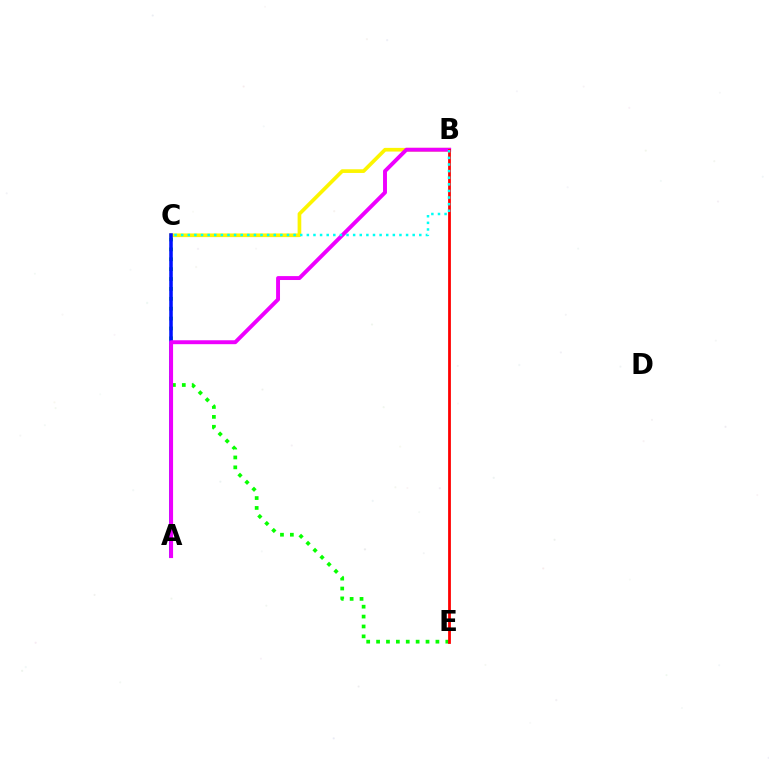{('B', 'C'): [{'color': '#fcf500', 'line_style': 'solid', 'thickness': 2.65}, {'color': '#00fff6', 'line_style': 'dotted', 'thickness': 1.8}], ('C', 'E'): [{'color': '#08ff00', 'line_style': 'dotted', 'thickness': 2.69}], ('A', 'C'): [{'color': '#0010ff', 'line_style': 'solid', 'thickness': 2.55}], ('A', 'B'): [{'color': '#ee00ff', 'line_style': 'solid', 'thickness': 2.82}], ('B', 'E'): [{'color': '#ff0000', 'line_style': 'solid', 'thickness': 2.0}]}